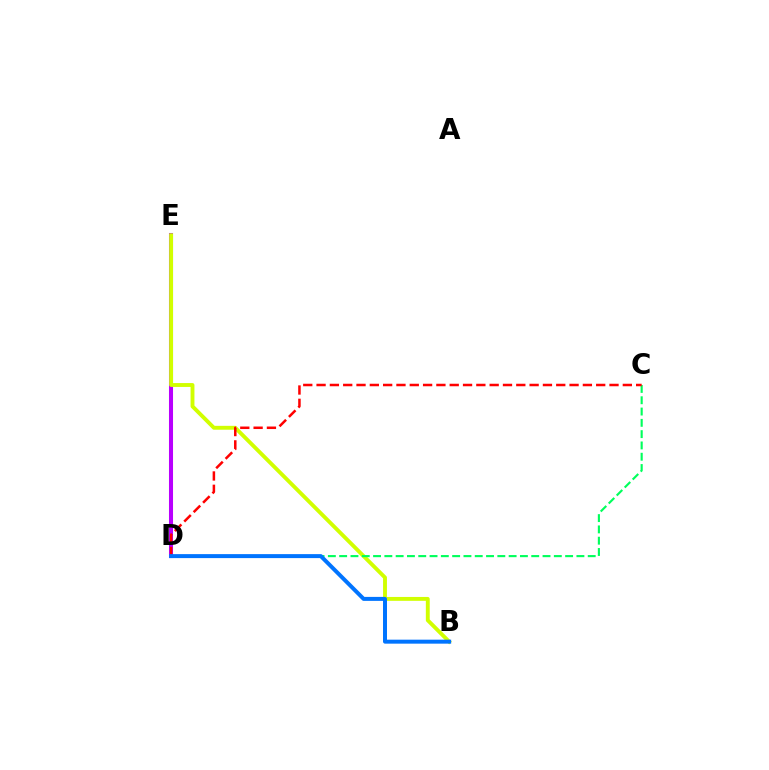{('D', 'E'): [{'color': '#b900ff', 'line_style': 'solid', 'thickness': 2.91}], ('B', 'E'): [{'color': '#d1ff00', 'line_style': 'solid', 'thickness': 2.79}], ('C', 'D'): [{'color': '#00ff5c', 'line_style': 'dashed', 'thickness': 1.53}, {'color': '#ff0000', 'line_style': 'dashed', 'thickness': 1.81}], ('B', 'D'): [{'color': '#0074ff', 'line_style': 'solid', 'thickness': 2.87}]}